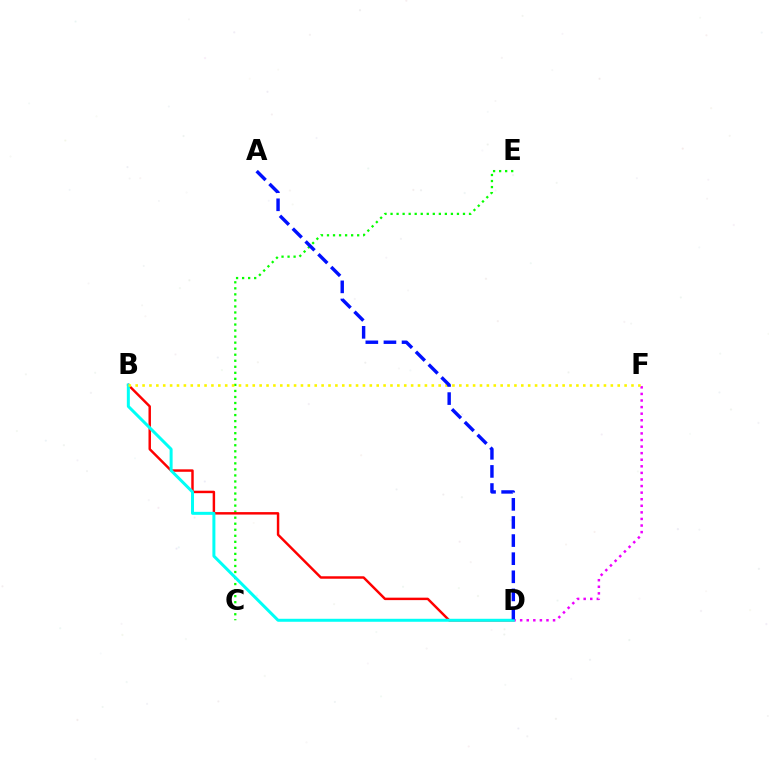{('C', 'E'): [{'color': '#08ff00', 'line_style': 'dotted', 'thickness': 1.64}], ('B', 'D'): [{'color': '#ff0000', 'line_style': 'solid', 'thickness': 1.77}, {'color': '#00fff6', 'line_style': 'solid', 'thickness': 2.15}], ('D', 'F'): [{'color': '#ee00ff', 'line_style': 'dotted', 'thickness': 1.79}], ('B', 'F'): [{'color': '#fcf500', 'line_style': 'dotted', 'thickness': 1.87}], ('A', 'D'): [{'color': '#0010ff', 'line_style': 'dashed', 'thickness': 2.46}]}